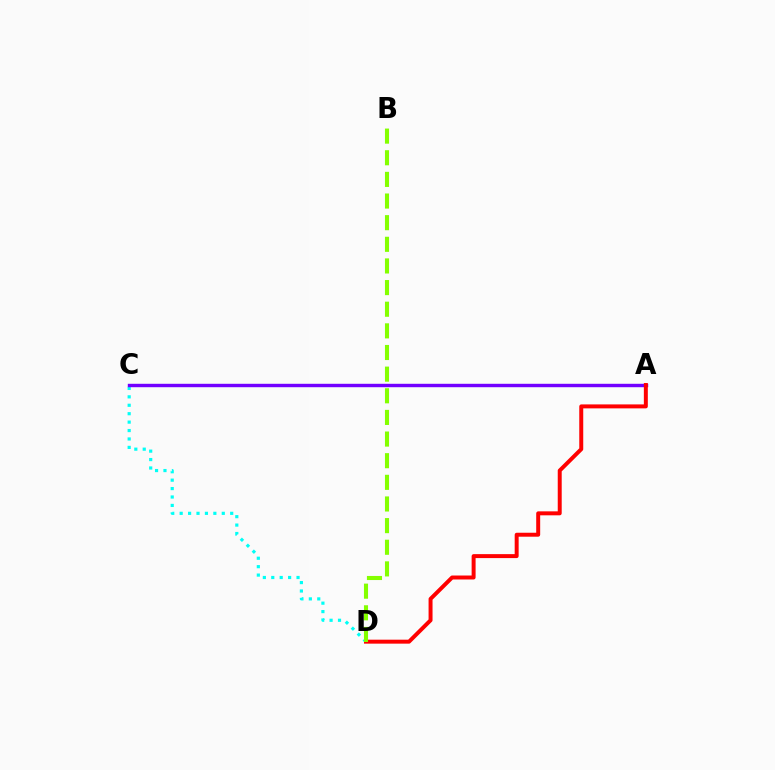{('C', 'D'): [{'color': '#00fff6', 'line_style': 'dotted', 'thickness': 2.29}], ('A', 'C'): [{'color': '#7200ff', 'line_style': 'solid', 'thickness': 2.46}], ('A', 'D'): [{'color': '#ff0000', 'line_style': 'solid', 'thickness': 2.85}], ('B', 'D'): [{'color': '#84ff00', 'line_style': 'dashed', 'thickness': 2.94}]}